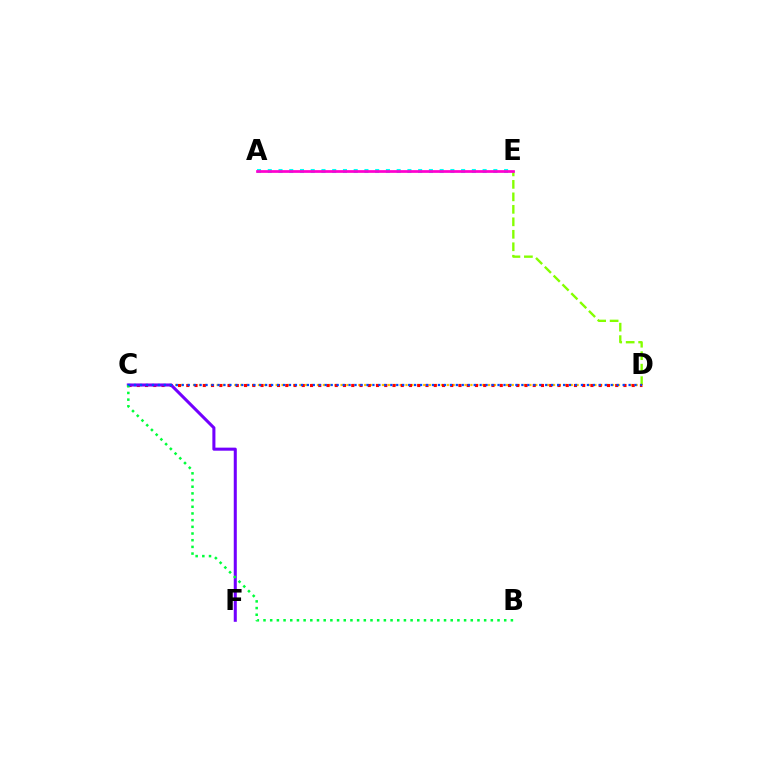{('A', 'E'): [{'color': '#00fff6', 'line_style': 'dotted', 'thickness': 2.92}, {'color': '#ff00cf', 'line_style': 'solid', 'thickness': 1.97}], ('D', 'E'): [{'color': '#84ff00', 'line_style': 'dashed', 'thickness': 1.7}], ('C', 'D'): [{'color': '#ffbd00', 'line_style': 'dotted', 'thickness': 1.6}, {'color': '#ff0000', 'line_style': 'dotted', 'thickness': 2.24}, {'color': '#004bff', 'line_style': 'dotted', 'thickness': 1.62}], ('C', 'F'): [{'color': '#7200ff', 'line_style': 'solid', 'thickness': 2.2}], ('B', 'C'): [{'color': '#00ff39', 'line_style': 'dotted', 'thickness': 1.82}]}